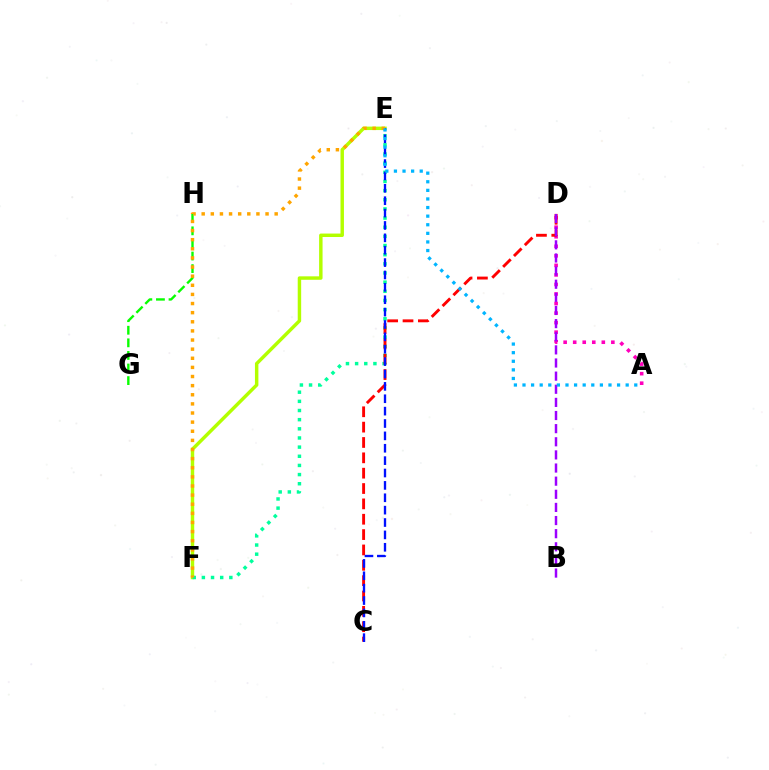{('E', 'F'): [{'color': '#b3ff00', 'line_style': 'solid', 'thickness': 2.48}, {'color': '#00ff9d', 'line_style': 'dotted', 'thickness': 2.49}, {'color': '#ffa500', 'line_style': 'dotted', 'thickness': 2.48}], ('A', 'D'): [{'color': '#ff00bd', 'line_style': 'dotted', 'thickness': 2.59}], ('C', 'D'): [{'color': '#ff0000', 'line_style': 'dashed', 'thickness': 2.09}], ('C', 'E'): [{'color': '#0010ff', 'line_style': 'dashed', 'thickness': 1.68}], ('G', 'H'): [{'color': '#08ff00', 'line_style': 'dashed', 'thickness': 1.71}], ('B', 'D'): [{'color': '#9b00ff', 'line_style': 'dashed', 'thickness': 1.78}], ('A', 'E'): [{'color': '#00b5ff', 'line_style': 'dotted', 'thickness': 2.34}]}